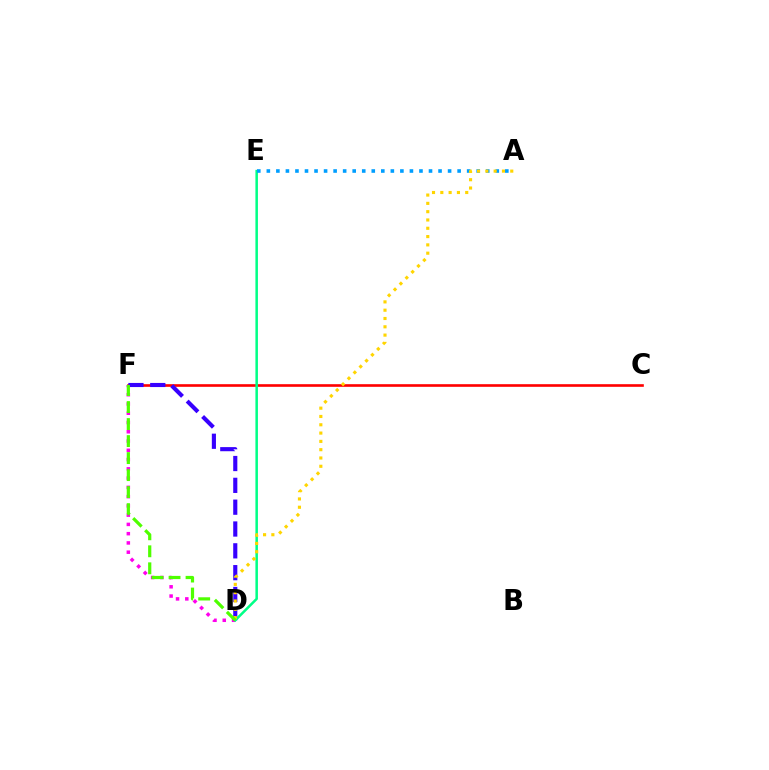{('D', 'F'): [{'color': '#ff00ed', 'line_style': 'dotted', 'thickness': 2.52}, {'color': '#3700ff', 'line_style': 'dashed', 'thickness': 2.97}, {'color': '#4fff00', 'line_style': 'dashed', 'thickness': 2.31}], ('C', 'F'): [{'color': '#ff0000', 'line_style': 'solid', 'thickness': 1.9}], ('D', 'E'): [{'color': '#00ff86', 'line_style': 'solid', 'thickness': 1.82}], ('A', 'E'): [{'color': '#009eff', 'line_style': 'dotted', 'thickness': 2.59}], ('A', 'D'): [{'color': '#ffd500', 'line_style': 'dotted', 'thickness': 2.26}]}